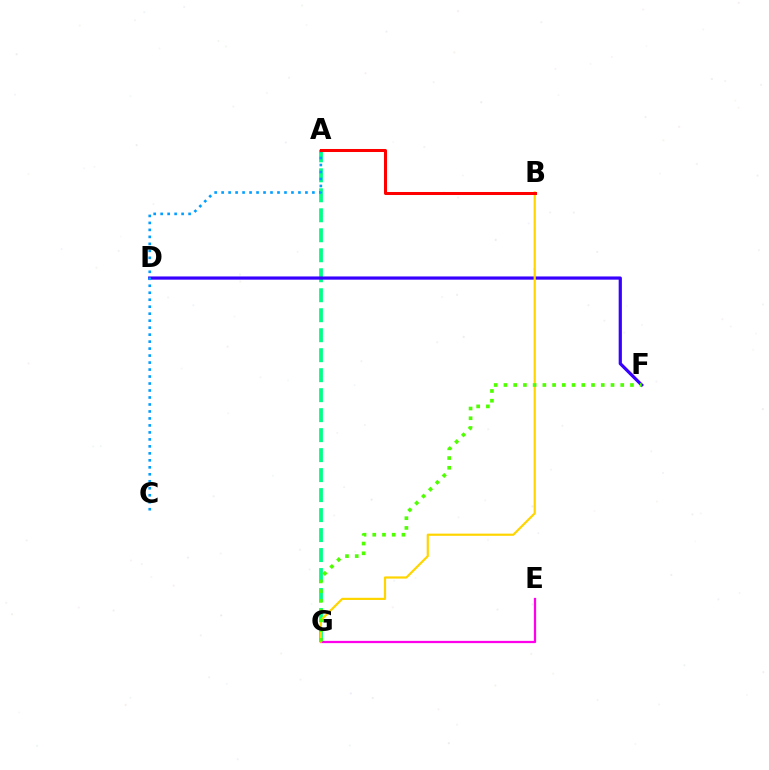{('A', 'G'): [{'color': '#00ff86', 'line_style': 'dashed', 'thickness': 2.72}], ('E', 'G'): [{'color': '#ff00ed', 'line_style': 'solid', 'thickness': 1.63}], ('D', 'F'): [{'color': '#3700ff', 'line_style': 'solid', 'thickness': 2.31}], ('B', 'G'): [{'color': '#ffd500', 'line_style': 'solid', 'thickness': 1.58}], ('A', 'C'): [{'color': '#009eff', 'line_style': 'dotted', 'thickness': 1.9}], ('A', 'B'): [{'color': '#ff0000', 'line_style': 'solid', 'thickness': 2.18}], ('F', 'G'): [{'color': '#4fff00', 'line_style': 'dotted', 'thickness': 2.64}]}